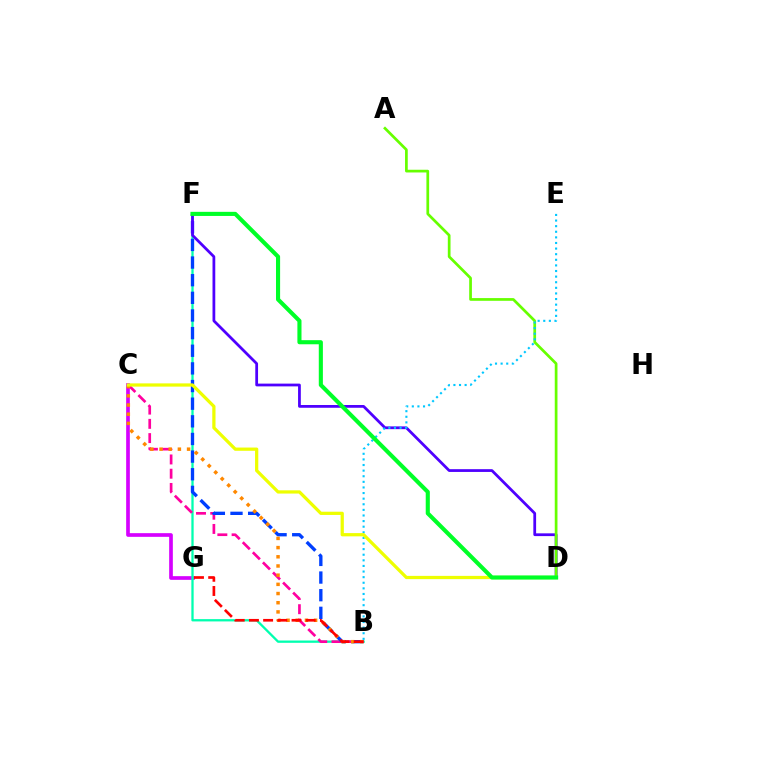{('C', 'G'): [{'color': '#d600ff', 'line_style': 'solid', 'thickness': 2.65}], ('B', 'F'): [{'color': '#00ffaf', 'line_style': 'solid', 'thickness': 1.66}, {'color': '#003fff', 'line_style': 'dashed', 'thickness': 2.4}], ('B', 'C'): [{'color': '#ff00a0', 'line_style': 'dashed', 'thickness': 1.94}, {'color': '#ff8800', 'line_style': 'dotted', 'thickness': 2.5}], ('D', 'F'): [{'color': '#4f00ff', 'line_style': 'solid', 'thickness': 1.99}, {'color': '#00ff27', 'line_style': 'solid', 'thickness': 2.95}], ('A', 'D'): [{'color': '#66ff00', 'line_style': 'solid', 'thickness': 1.96}], ('B', 'E'): [{'color': '#00c7ff', 'line_style': 'dotted', 'thickness': 1.52}], ('C', 'D'): [{'color': '#eeff00', 'line_style': 'solid', 'thickness': 2.33}], ('B', 'G'): [{'color': '#ff0000', 'line_style': 'dashed', 'thickness': 1.93}]}